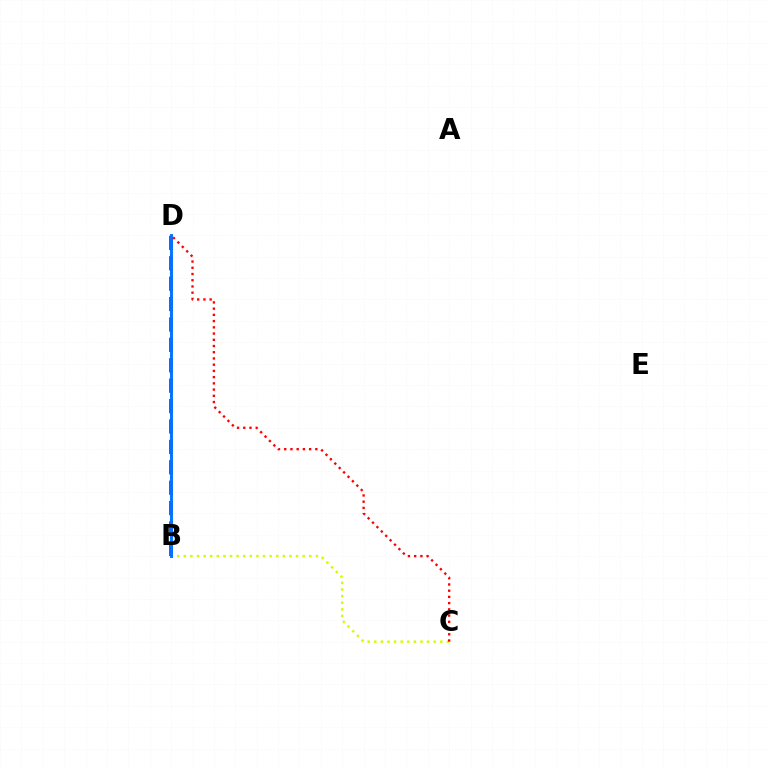{('B', 'C'): [{'color': '#d1ff00', 'line_style': 'dotted', 'thickness': 1.79}], ('B', 'D'): [{'color': '#00ff5c', 'line_style': 'dotted', 'thickness': 1.59}, {'color': '#b900ff', 'line_style': 'dashed', 'thickness': 2.77}, {'color': '#0074ff', 'line_style': 'solid', 'thickness': 2.09}], ('C', 'D'): [{'color': '#ff0000', 'line_style': 'dotted', 'thickness': 1.69}]}